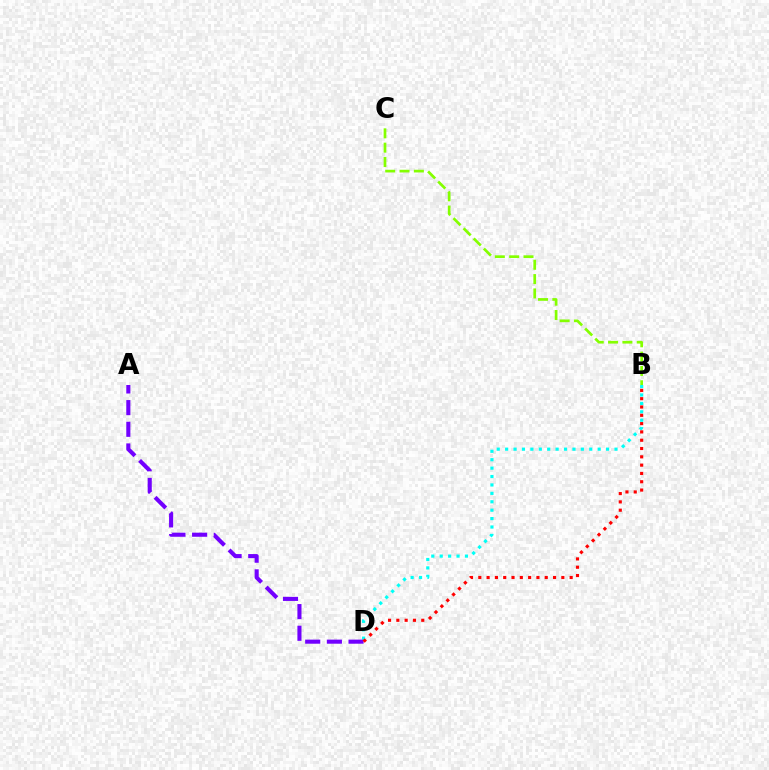{('B', 'C'): [{'color': '#84ff00', 'line_style': 'dashed', 'thickness': 1.95}], ('B', 'D'): [{'color': '#00fff6', 'line_style': 'dotted', 'thickness': 2.29}, {'color': '#ff0000', 'line_style': 'dotted', 'thickness': 2.26}], ('A', 'D'): [{'color': '#7200ff', 'line_style': 'dashed', 'thickness': 2.94}]}